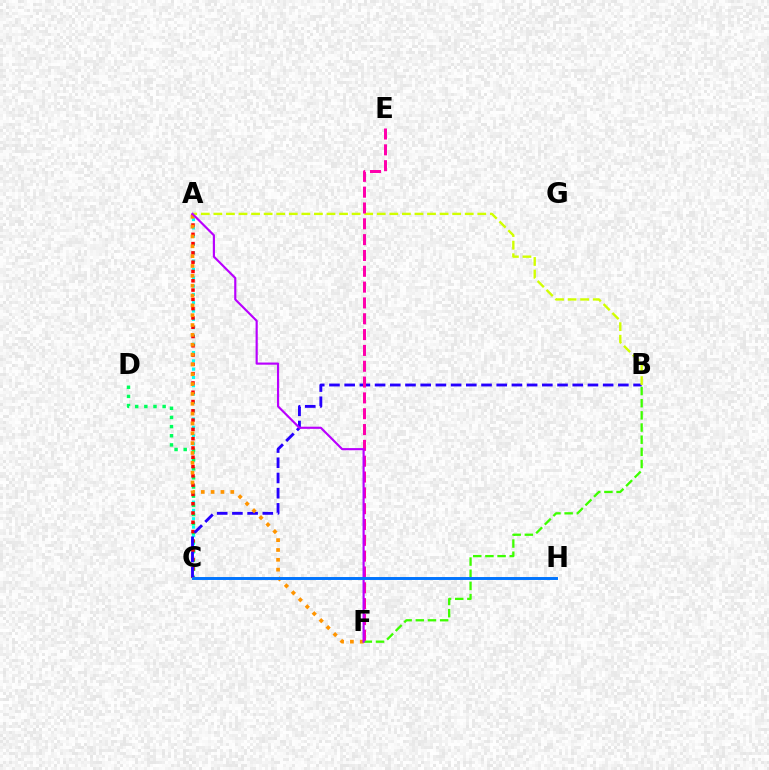{('B', 'F'): [{'color': '#3dff00', 'line_style': 'dashed', 'thickness': 1.65}], ('A', 'C'): [{'color': '#00fff6', 'line_style': 'dotted', 'thickness': 2.26}, {'color': '#ff0000', 'line_style': 'dotted', 'thickness': 2.52}], ('C', 'D'): [{'color': '#00ff5c', 'line_style': 'dotted', 'thickness': 2.49}], ('B', 'C'): [{'color': '#2500ff', 'line_style': 'dashed', 'thickness': 2.07}], ('A', 'F'): [{'color': '#ff9400', 'line_style': 'dotted', 'thickness': 2.67}, {'color': '#b900ff', 'line_style': 'solid', 'thickness': 1.55}], ('A', 'B'): [{'color': '#d1ff00', 'line_style': 'dashed', 'thickness': 1.71}], ('E', 'F'): [{'color': '#ff00ac', 'line_style': 'dashed', 'thickness': 2.15}], ('C', 'H'): [{'color': '#0074ff', 'line_style': 'solid', 'thickness': 2.11}]}